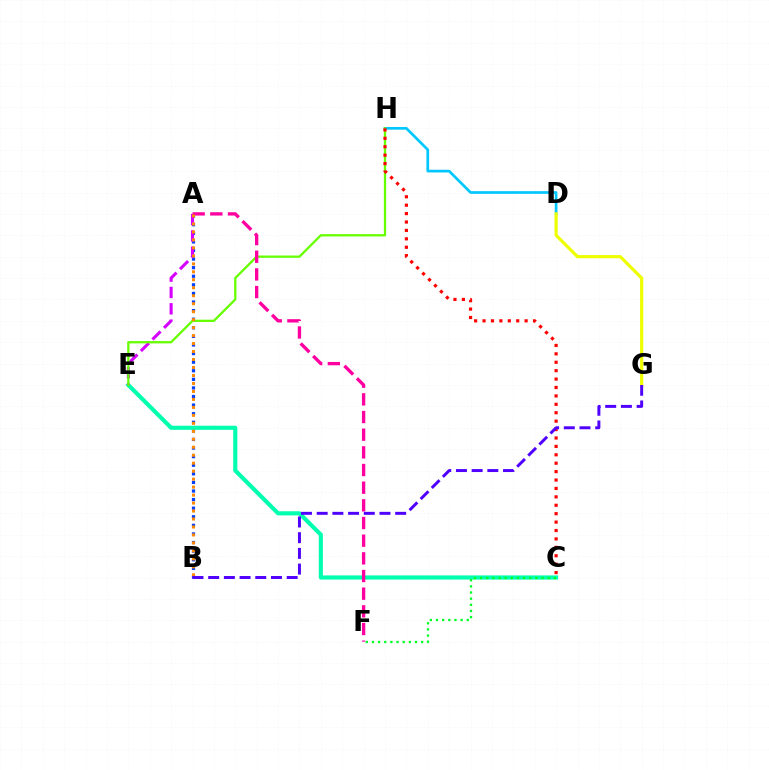{('A', 'B'): [{'color': '#003fff', 'line_style': 'dotted', 'thickness': 2.33}, {'color': '#ff8800', 'line_style': 'dotted', 'thickness': 2.17}], ('D', 'H'): [{'color': '#00c7ff', 'line_style': 'solid', 'thickness': 1.94}], ('C', 'E'): [{'color': '#00ffaf', 'line_style': 'solid', 'thickness': 2.98}], ('A', 'E'): [{'color': '#d600ff', 'line_style': 'dashed', 'thickness': 2.22}], ('E', 'H'): [{'color': '#66ff00', 'line_style': 'solid', 'thickness': 1.65}], ('D', 'G'): [{'color': '#eeff00', 'line_style': 'solid', 'thickness': 2.28}], ('C', 'H'): [{'color': '#ff0000', 'line_style': 'dotted', 'thickness': 2.29}], ('A', 'F'): [{'color': '#ff00a0', 'line_style': 'dashed', 'thickness': 2.4}], ('C', 'F'): [{'color': '#00ff27', 'line_style': 'dotted', 'thickness': 1.67}], ('B', 'G'): [{'color': '#4f00ff', 'line_style': 'dashed', 'thickness': 2.13}]}